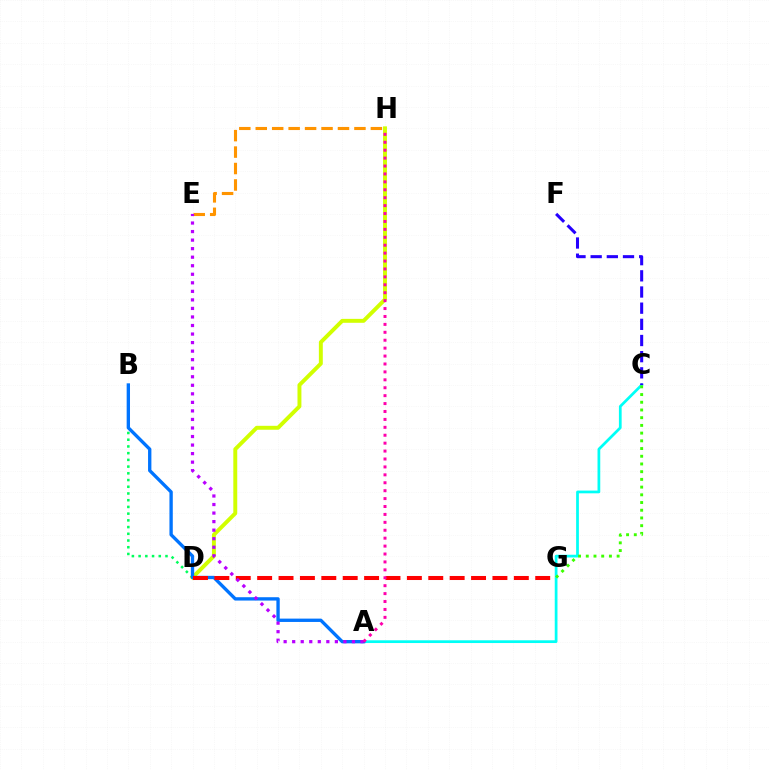{('A', 'C'): [{'color': '#00fff6', 'line_style': 'solid', 'thickness': 1.97}], ('C', 'F'): [{'color': '#2500ff', 'line_style': 'dashed', 'thickness': 2.2}], ('B', 'D'): [{'color': '#00ff5c', 'line_style': 'dotted', 'thickness': 1.83}], ('D', 'H'): [{'color': '#d1ff00', 'line_style': 'solid', 'thickness': 2.83}], ('C', 'G'): [{'color': '#3dff00', 'line_style': 'dotted', 'thickness': 2.1}], ('A', 'B'): [{'color': '#0074ff', 'line_style': 'solid', 'thickness': 2.4}], ('D', 'G'): [{'color': '#ff0000', 'line_style': 'dashed', 'thickness': 2.91}], ('E', 'H'): [{'color': '#ff9400', 'line_style': 'dashed', 'thickness': 2.23}], ('A', 'E'): [{'color': '#b900ff', 'line_style': 'dotted', 'thickness': 2.32}], ('A', 'H'): [{'color': '#ff00ac', 'line_style': 'dotted', 'thickness': 2.15}]}